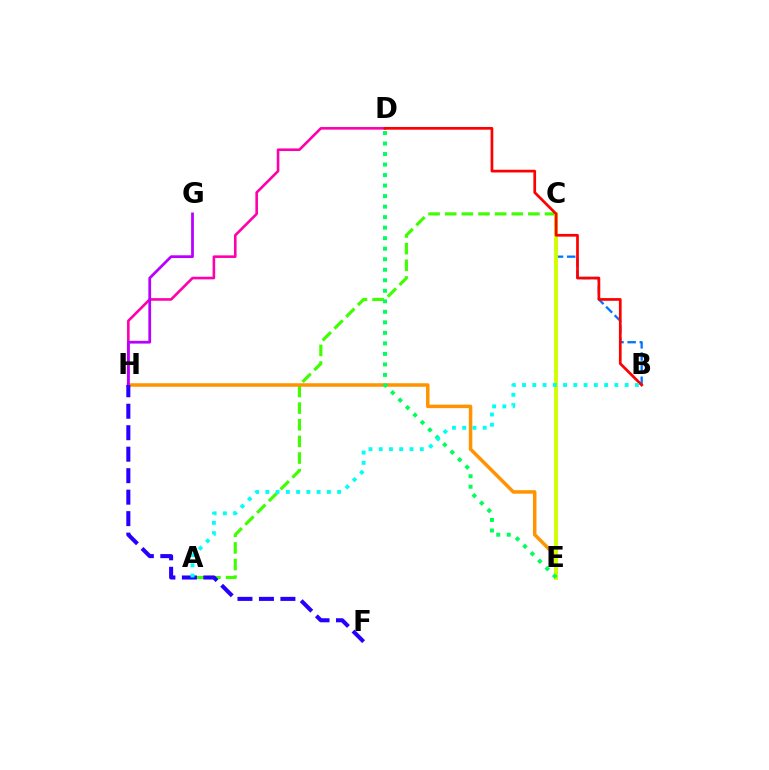{('B', 'C'): [{'color': '#0074ff', 'line_style': 'dashed', 'thickness': 1.65}], ('D', 'H'): [{'color': '#ff00ac', 'line_style': 'solid', 'thickness': 1.88}], ('A', 'C'): [{'color': '#3dff00', 'line_style': 'dashed', 'thickness': 2.26}], ('E', 'H'): [{'color': '#ff9400', 'line_style': 'solid', 'thickness': 2.53}], ('C', 'E'): [{'color': '#d1ff00', 'line_style': 'solid', 'thickness': 2.79}], ('D', 'E'): [{'color': '#00ff5c', 'line_style': 'dotted', 'thickness': 2.86}], ('B', 'D'): [{'color': '#ff0000', 'line_style': 'solid', 'thickness': 1.95}], ('G', 'H'): [{'color': '#b900ff', 'line_style': 'solid', 'thickness': 1.98}], ('F', 'H'): [{'color': '#2500ff', 'line_style': 'dashed', 'thickness': 2.92}], ('A', 'B'): [{'color': '#00fff6', 'line_style': 'dotted', 'thickness': 2.79}]}